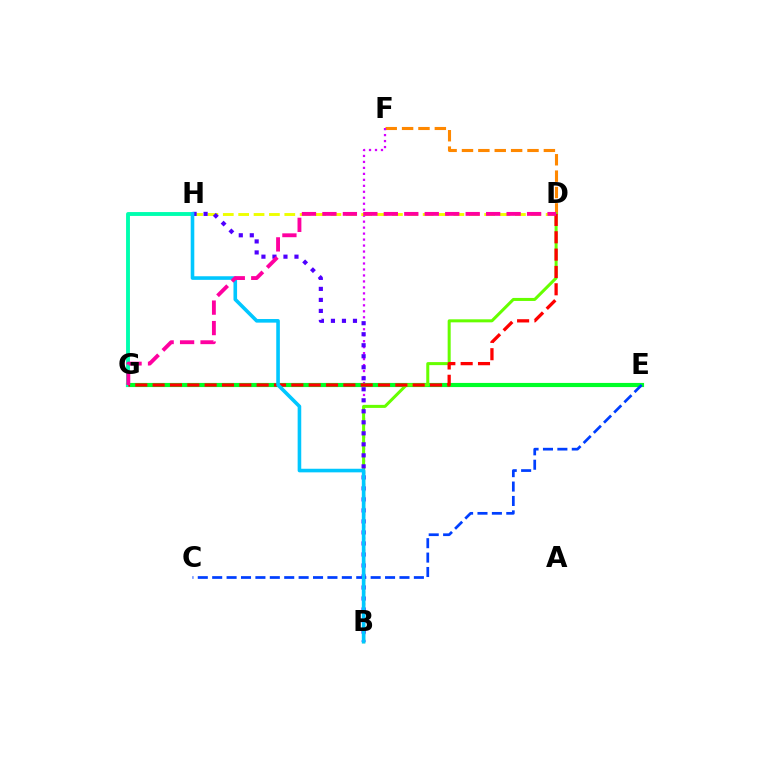{('D', 'F'): [{'color': '#ff8800', 'line_style': 'dashed', 'thickness': 2.23}], ('B', 'F'): [{'color': '#d600ff', 'line_style': 'dotted', 'thickness': 1.62}], ('D', 'H'): [{'color': '#eeff00', 'line_style': 'dashed', 'thickness': 2.09}], ('E', 'G'): [{'color': '#00ff27', 'line_style': 'solid', 'thickness': 2.98}], ('B', 'D'): [{'color': '#66ff00', 'line_style': 'solid', 'thickness': 2.18}], ('C', 'E'): [{'color': '#003fff', 'line_style': 'dashed', 'thickness': 1.96}], ('G', 'H'): [{'color': '#00ffaf', 'line_style': 'solid', 'thickness': 2.79}], ('B', 'H'): [{'color': '#4f00ff', 'line_style': 'dotted', 'thickness': 2.99}, {'color': '#00c7ff', 'line_style': 'solid', 'thickness': 2.59}], ('D', 'G'): [{'color': '#ff0000', 'line_style': 'dashed', 'thickness': 2.36}, {'color': '#ff00a0', 'line_style': 'dashed', 'thickness': 2.78}]}